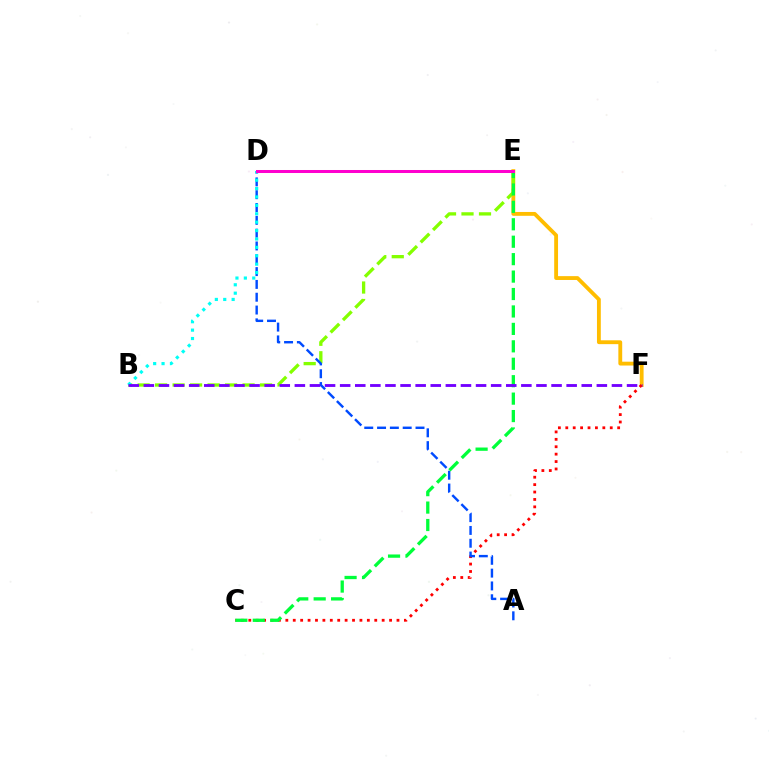{('E', 'F'): [{'color': '#ffbd00', 'line_style': 'solid', 'thickness': 2.76}], ('B', 'E'): [{'color': '#84ff00', 'line_style': 'dashed', 'thickness': 2.38}], ('C', 'F'): [{'color': '#ff0000', 'line_style': 'dotted', 'thickness': 2.01}], ('A', 'D'): [{'color': '#004bff', 'line_style': 'dashed', 'thickness': 1.74}], ('B', 'D'): [{'color': '#00fff6', 'line_style': 'dotted', 'thickness': 2.28}], ('C', 'E'): [{'color': '#00ff39', 'line_style': 'dashed', 'thickness': 2.37}], ('B', 'F'): [{'color': '#7200ff', 'line_style': 'dashed', 'thickness': 2.05}], ('D', 'E'): [{'color': '#ff00cf', 'line_style': 'solid', 'thickness': 2.17}]}